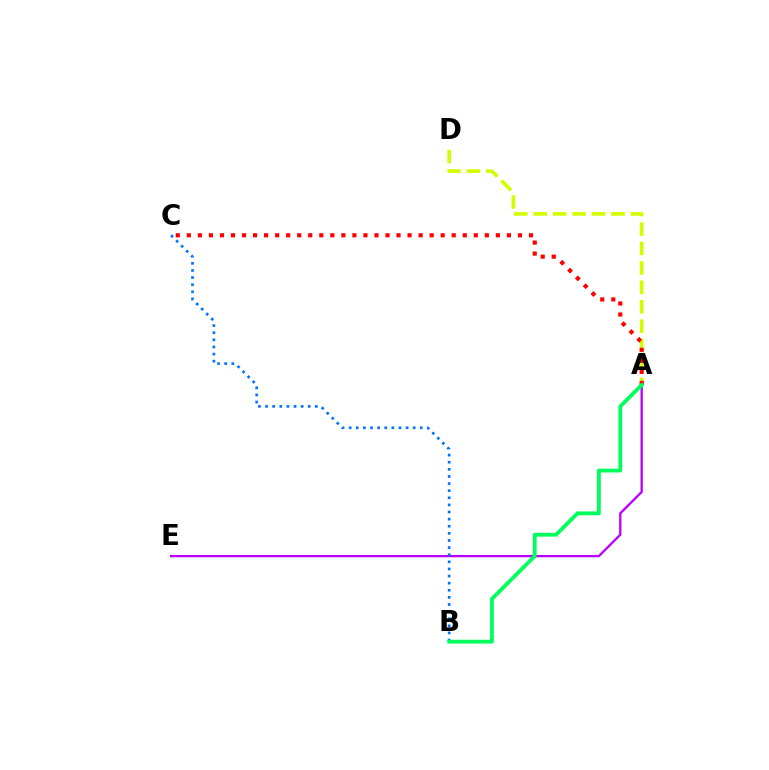{('A', 'E'): [{'color': '#b900ff', 'line_style': 'solid', 'thickness': 1.67}], ('A', 'D'): [{'color': '#d1ff00', 'line_style': 'dashed', 'thickness': 2.64}], ('A', 'C'): [{'color': '#ff0000', 'line_style': 'dotted', 'thickness': 3.0}], ('B', 'C'): [{'color': '#0074ff', 'line_style': 'dotted', 'thickness': 1.93}], ('A', 'B'): [{'color': '#00ff5c', 'line_style': 'solid', 'thickness': 2.74}]}